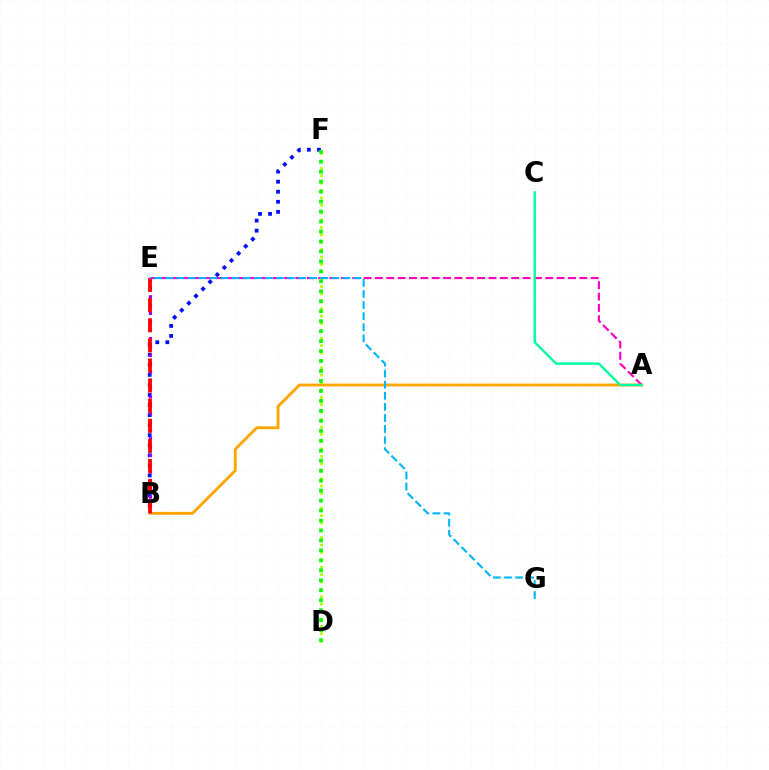{('B', 'F'): [{'color': '#0010ff', 'line_style': 'dotted', 'thickness': 2.73}], ('A', 'B'): [{'color': '#ffa500', 'line_style': 'solid', 'thickness': 2.05}], ('B', 'E'): [{'color': '#9b00ff', 'line_style': 'dotted', 'thickness': 2.27}, {'color': '#ff0000', 'line_style': 'dashed', 'thickness': 2.73}], ('A', 'E'): [{'color': '#ff00bd', 'line_style': 'dashed', 'thickness': 1.54}], ('D', 'F'): [{'color': '#b3ff00', 'line_style': 'dotted', 'thickness': 2.01}, {'color': '#08ff00', 'line_style': 'dotted', 'thickness': 2.71}], ('A', 'C'): [{'color': '#00ff9d', 'line_style': 'solid', 'thickness': 1.7}], ('E', 'G'): [{'color': '#00b5ff', 'line_style': 'dashed', 'thickness': 1.5}]}